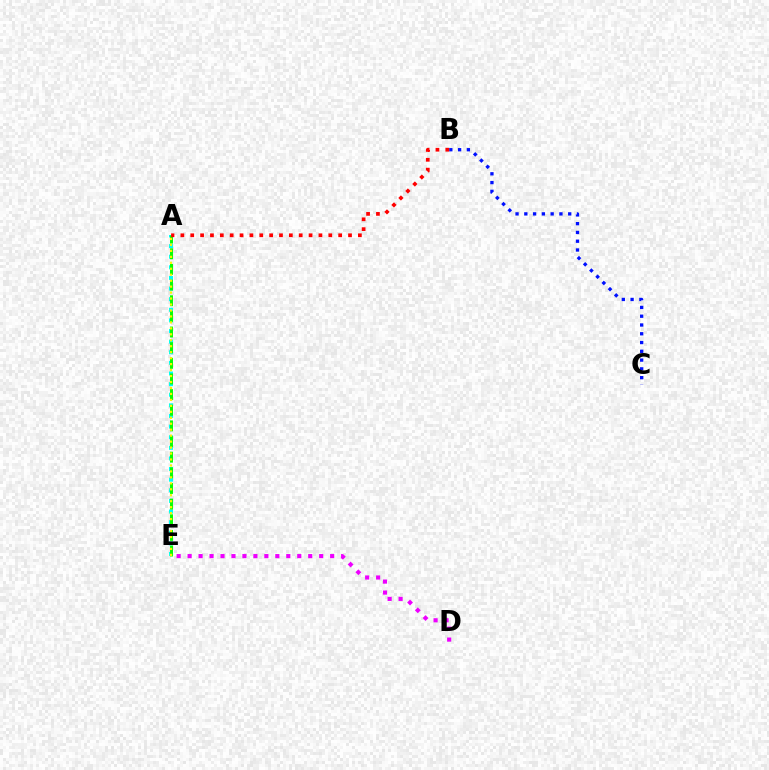{('B', 'C'): [{'color': '#0010ff', 'line_style': 'dotted', 'thickness': 2.38}], ('D', 'E'): [{'color': '#ee00ff', 'line_style': 'dotted', 'thickness': 2.98}], ('A', 'E'): [{'color': '#00fff6', 'line_style': 'dotted', 'thickness': 2.88}, {'color': '#08ff00', 'line_style': 'dashed', 'thickness': 2.13}, {'color': '#fcf500', 'line_style': 'dotted', 'thickness': 1.62}], ('A', 'B'): [{'color': '#ff0000', 'line_style': 'dotted', 'thickness': 2.68}]}